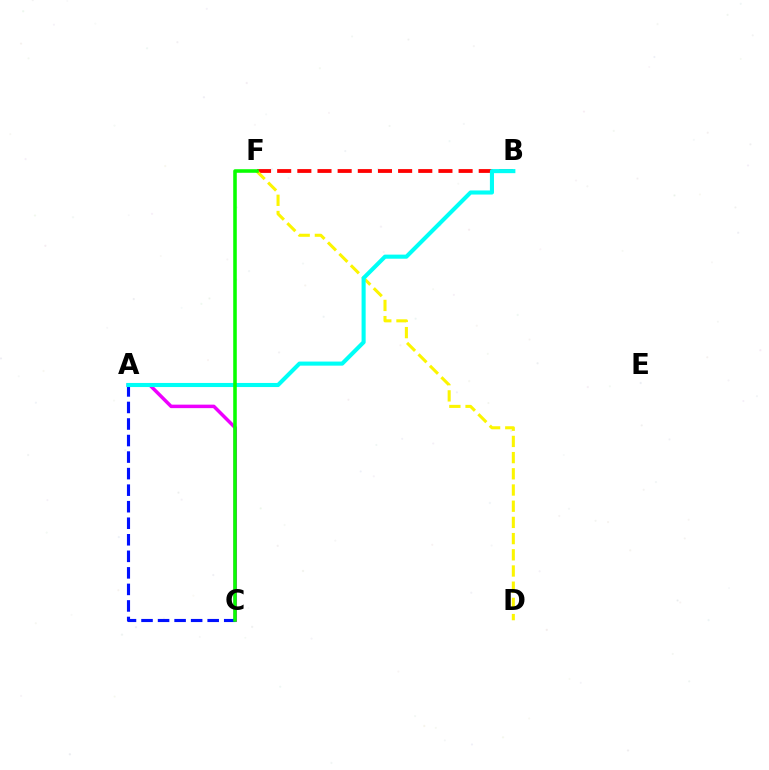{('B', 'F'): [{'color': '#ff0000', 'line_style': 'dashed', 'thickness': 2.74}], ('D', 'F'): [{'color': '#fcf500', 'line_style': 'dashed', 'thickness': 2.2}], ('A', 'C'): [{'color': '#ee00ff', 'line_style': 'solid', 'thickness': 2.51}, {'color': '#0010ff', 'line_style': 'dashed', 'thickness': 2.25}], ('A', 'B'): [{'color': '#00fff6', 'line_style': 'solid', 'thickness': 2.94}], ('C', 'F'): [{'color': '#08ff00', 'line_style': 'solid', 'thickness': 2.57}]}